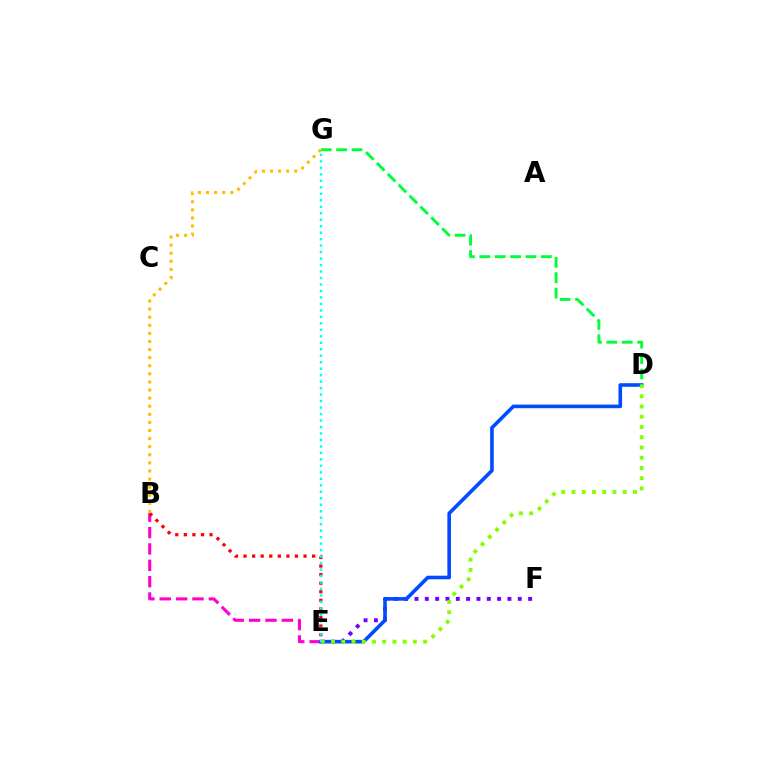{('E', 'F'): [{'color': '#7200ff', 'line_style': 'dotted', 'thickness': 2.81}], ('B', 'E'): [{'color': '#ff00cf', 'line_style': 'dashed', 'thickness': 2.22}, {'color': '#ff0000', 'line_style': 'dotted', 'thickness': 2.33}], ('D', 'E'): [{'color': '#004bff', 'line_style': 'solid', 'thickness': 2.6}, {'color': '#84ff00', 'line_style': 'dotted', 'thickness': 2.78}], ('D', 'G'): [{'color': '#00ff39', 'line_style': 'dashed', 'thickness': 2.09}], ('E', 'G'): [{'color': '#00fff6', 'line_style': 'dotted', 'thickness': 1.76}], ('B', 'G'): [{'color': '#ffbd00', 'line_style': 'dotted', 'thickness': 2.2}]}